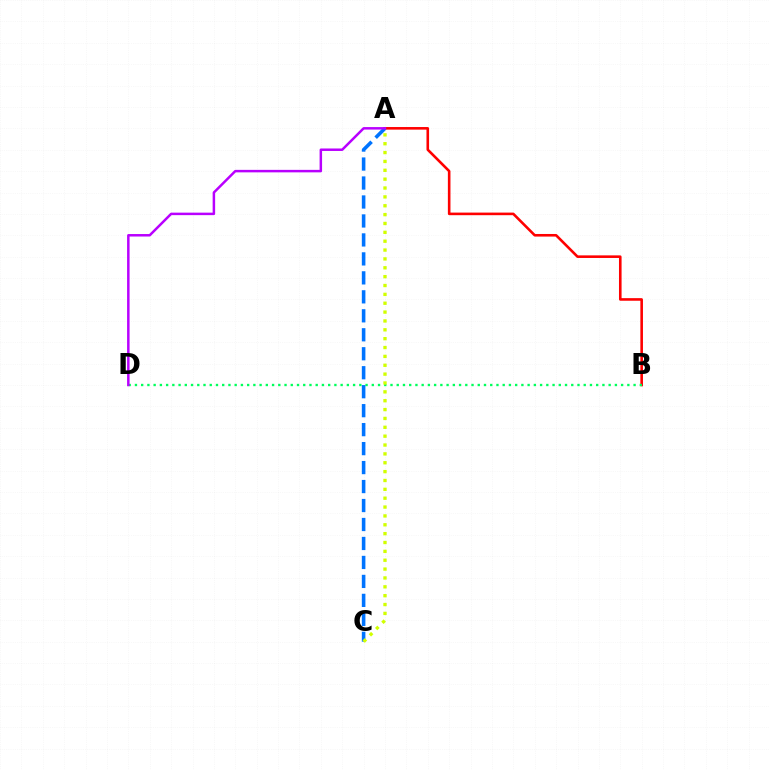{('A', 'B'): [{'color': '#ff0000', 'line_style': 'solid', 'thickness': 1.87}], ('B', 'D'): [{'color': '#00ff5c', 'line_style': 'dotted', 'thickness': 1.69}], ('A', 'C'): [{'color': '#0074ff', 'line_style': 'dashed', 'thickness': 2.58}, {'color': '#d1ff00', 'line_style': 'dotted', 'thickness': 2.41}], ('A', 'D'): [{'color': '#b900ff', 'line_style': 'solid', 'thickness': 1.79}]}